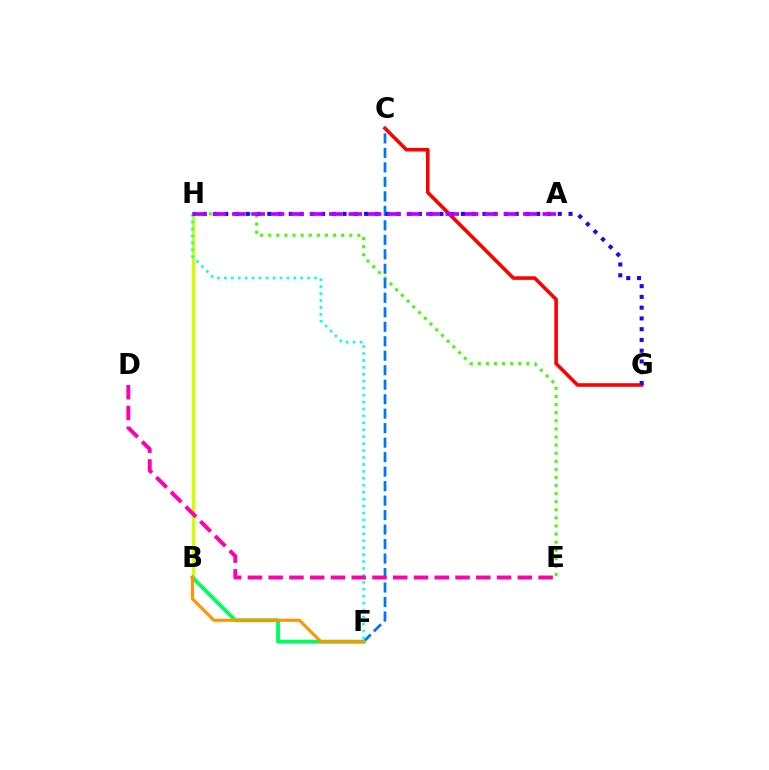{('E', 'H'): [{'color': '#3dff00', 'line_style': 'dotted', 'thickness': 2.2}], ('B', 'H'): [{'color': '#d1ff00', 'line_style': 'solid', 'thickness': 2.44}], ('C', 'G'): [{'color': '#ff0000', 'line_style': 'solid', 'thickness': 2.59}], ('C', 'F'): [{'color': '#0074ff', 'line_style': 'dashed', 'thickness': 1.97}], ('B', 'F'): [{'color': '#00ff5c', 'line_style': 'solid', 'thickness': 2.77}, {'color': '#ff9400', 'line_style': 'solid', 'thickness': 2.23}], ('F', 'H'): [{'color': '#00fff6', 'line_style': 'dotted', 'thickness': 1.88}], ('G', 'H'): [{'color': '#2500ff', 'line_style': 'dotted', 'thickness': 2.92}], ('A', 'H'): [{'color': '#b900ff', 'line_style': 'dashed', 'thickness': 2.64}], ('D', 'E'): [{'color': '#ff00ac', 'line_style': 'dashed', 'thickness': 2.82}]}